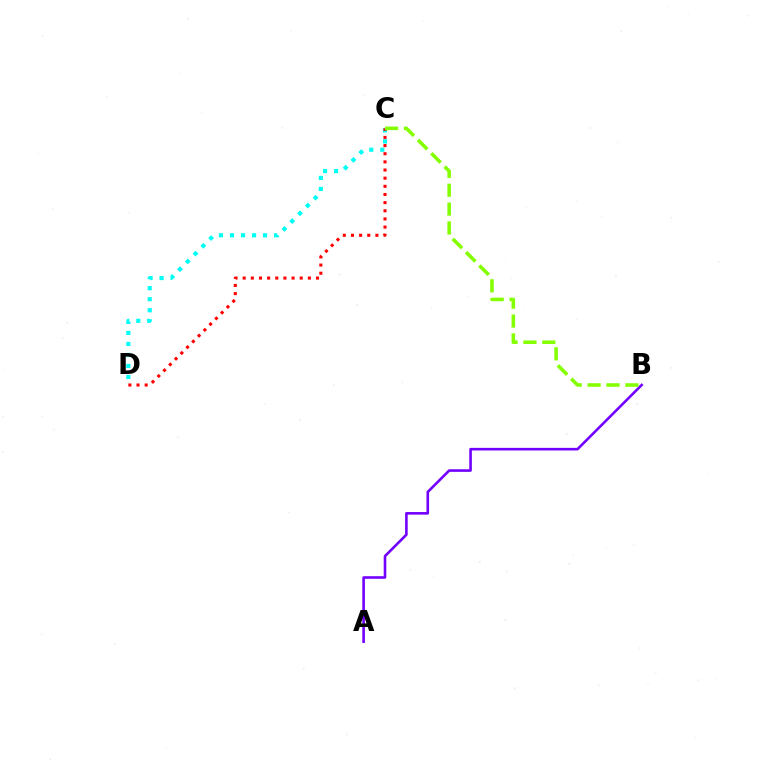{('C', 'D'): [{'color': '#00fff6', 'line_style': 'dotted', 'thickness': 2.99}, {'color': '#ff0000', 'line_style': 'dotted', 'thickness': 2.21}], ('A', 'B'): [{'color': '#7200ff', 'line_style': 'solid', 'thickness': 1.87}], ('B', 'C'): [{'color': '#84ff00', 'line_style': 'dashed', 'thickness': 2.57}]}